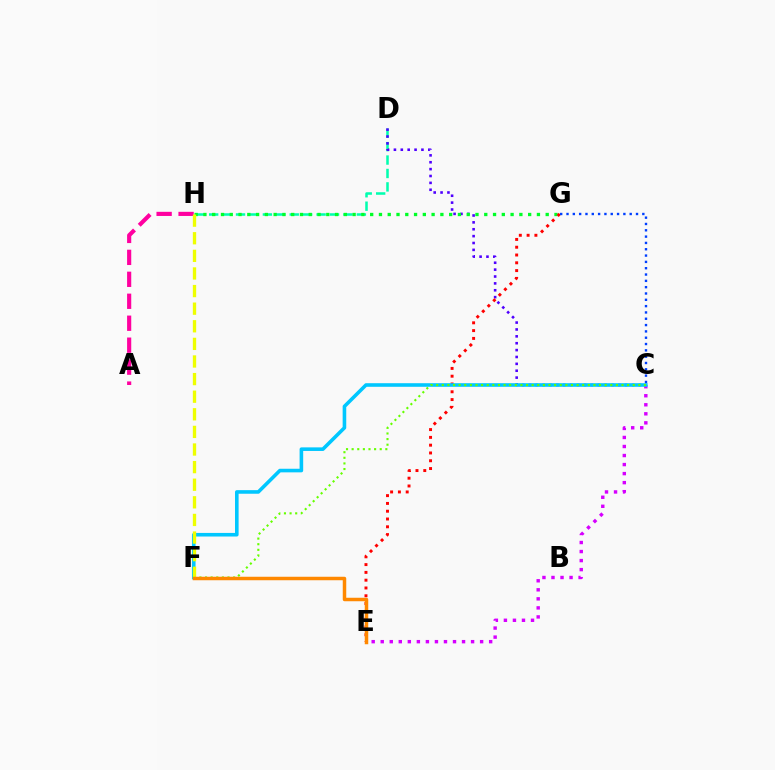{('A', 'H'): [{'color': '#ff00a0', 'line_style': 'dashed', 'thickness': 2.98}], ('D', 'H'): [{'color': '#00ffaf', 'line_style': 'dashed', 'thickness': 1.82}], ('C', 'D'): [{'color': '#4f00ff', 'line_style': 'dotted', 'thickness': 1.87}], ('C', 'E'): [{'color': '#d600ff', 'line_style': 'dotted', 'thickness': 2.45}], ('G', 'H'): [{'color': '#00ff27', 'line_style': 'dotted', 'thickness': 2.38}], ('E', 'G'): [{'color': '#ff0000', 'line_style': 'dotted', 'thickness': 2.12}], ('C', 'F'): [{'color': '#00c7ff', 'line_style': 'solid', 'thickness': 2.59}, {'color': '#66ff00', 'line_style': 'dotted', 'thickness': 1.53}], ('F', 'H'): [{'color': '#eeff00', 'line_style': 'dashed', 'thickness': 2.39}], ('E', 'F'): [{'color': '#ff8800', 'line_style': 'solid', 'thickness': 2.51}], ('C', 'G'): [{'color': '#003fff', 'line_style': 'dotted', 'thickness': 1.72}]}